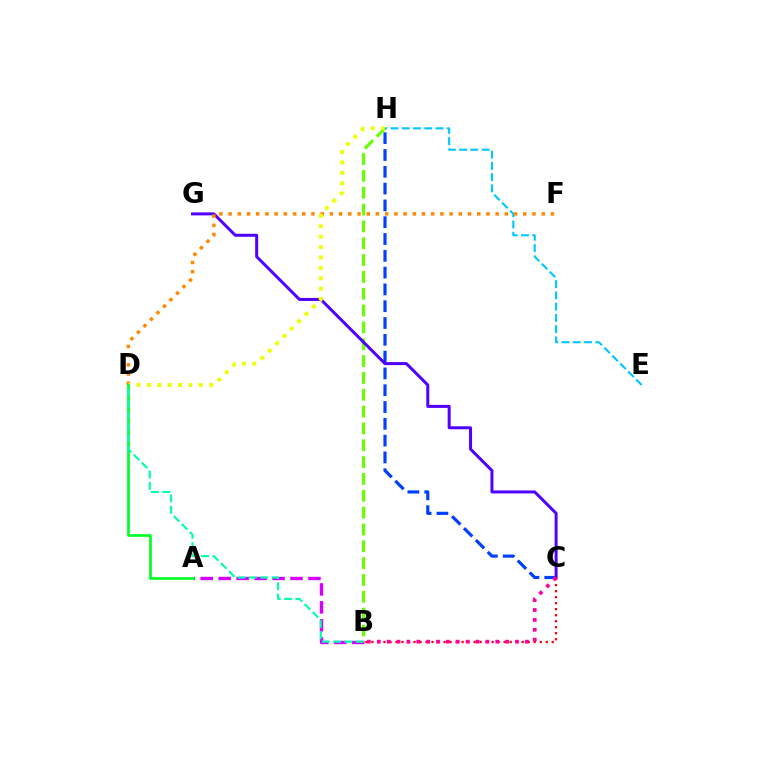{('B', 'C'): [{'color': '#ff0000', 'line_style': 'dotted', 'thickness': 1.63}, {'color': '#ff00a0', 'line_style': 'dotted', 'thickness': 2.68}], ('B', 'H'): [{'color': '#66ff00', 'line_style': 'dashed', 'thickness': 2.29}], ('E', 'H'): [{'color': '#00c7ff', 'line_style': 'dashed', 'thickness': 1.53}], ('C', 'H'): [{'color': '#003fff', 'line_style': 'dashed', 'thickness': 2.28}], ('A', 'B'): [{'color': '#d600ff', 'line_style': 'dashed', 'thickness': 2.44}], ('C', 'G'): [{'color': '#4f00ff', 'line_style': 'solid', 'thickness': 2.16}], ('D', 'F'): [{'color': '#ff8800', 'line_style': 'dotted', 'thickness': 2.5}], ('D', 'H'): [{'color': '#eeff00', 'line_style': 'dotted', 'thickness': 2.82}], ('A', 'D'): [{'color': '#00ff27', 'line_style': 'solid', 'thickness': 1.94}], ('B', 'D'): [{'color': '#00ffaf', 'line_style': 'dashed', 'thickness': 1.54}]}